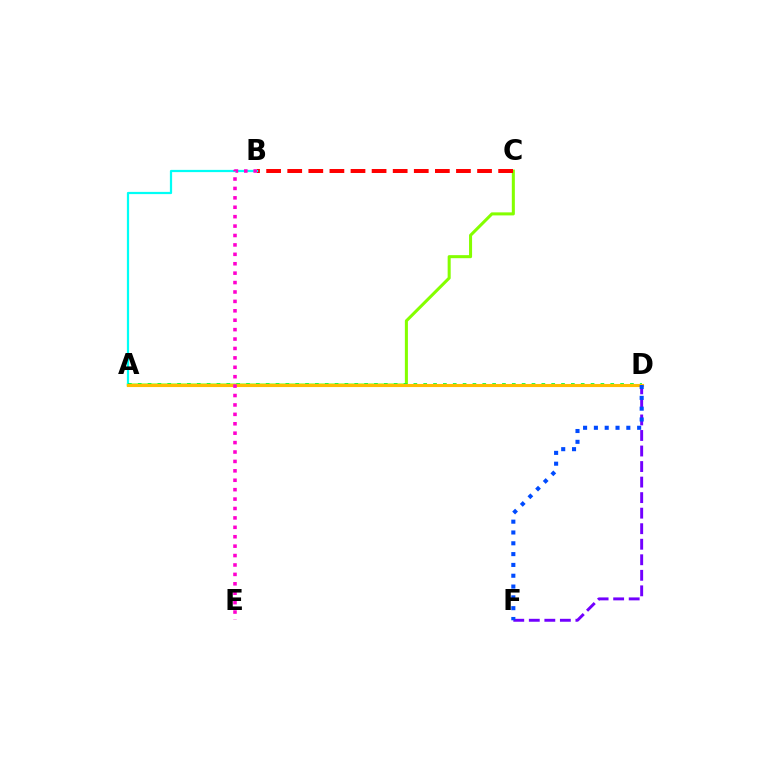{('A', 'C'): [{'color': '#84ff00', 'line_style': 'solid', 'thickness': 2.19}], ('B', 'C'): [{'color': '#ff0000', 'line_style': 'dashed', 'thickness': 2.87}], ('A', 'B'): [{'color': '#00fff6', 'line_style': 'solid', 'thickness': 1.61}], ('A', 'D'): [{'color': '#00ff39', 'line_style': 'dotted', 'thickness': 2.67}, {'color': '#ffbd00', 'line_style': 'solid', 'thickness': 2.24}], ('D', 'F'): [{'color': '#7200ff', 'line_style': 'dashed', 'thickness': 2.11}, {'color': '#004bff', 'line_style': 'dotted', 'thickness': 2.94}], ('B', 'E'): [{'color': '#ff00cf', 'line_style': 'dotted', 'thickness': 2.56}]}